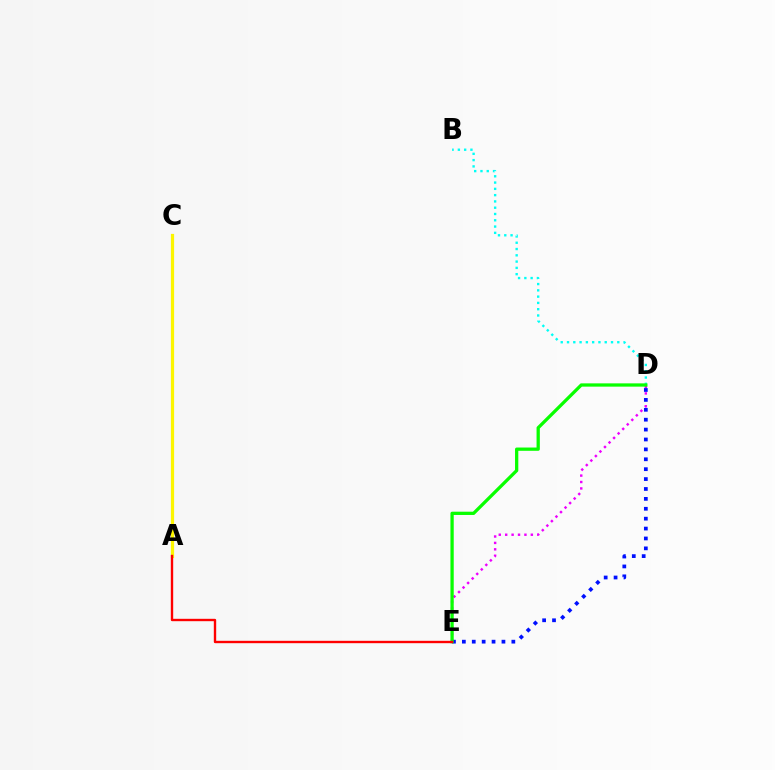{('D', 'E'): [{'color': '#ee00ff', 'line_style': 'dotted', 'thickness': 1.74}, {'color': '#0010ff', 'line_style': 'dotted', 'thickness': 2.69}, {'color': '#08ff00', 'line_style': 'solid', 'thickness': 2.36}], ('B', 'D'): [{'color': '#00fff6', 'line_style': 'dotted', 'thickness': 1.71}], ('A', 'C'): [{'color': '#fcf500', 'line_style': 'solid', 'thickness': 2.31}], ('A', 'E'): [{'color': '#ff0000', 'line_style': 'solid', 'thickness': 1.71}]}